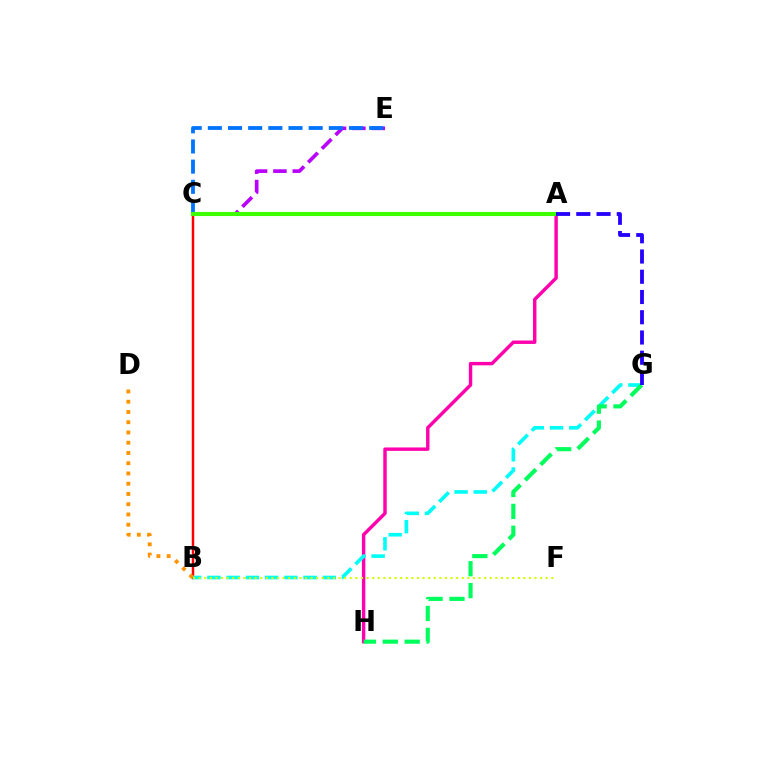{('A', 'H'): [{'color': '#ff00ac', 'line_style': 'solid', 'thickness': 2.46}], ('C', 'E'): [{'color': '#b900ff', 'line_style': 'dashed', 'thickness': 2.63}, {'color': '#0074ff', 'line_style': 'dashed', 'thickness': 2.74}], ('B', 'C'): [{'color': '#ff0000', 'line_style': 'solid', 'thickness': 1.77}], ('B', 'G'): [{'color': '#00fff6', 'line_style': 'dashed', 'thickness': 2.61}], ('B', 'D'): [{'color': '#ff9400', 'line_style': 'dotted', 'thickness': 2.78}], ('B', 'F'): [{'color': '#d1ff00', 'line_style': 'dotted', 'thickness': 1.52}], ('A', 'C'): [{'color': '#3dff00', 'line_style': 'solid', 'thickness': 2.95}], ('G', 'H'): [{'color': '#00ff5c', 'line_style': 'dashed', 'thickness': 2.97}], ('A', 'G'): [{'color': '#2500ff', 'line_style': 'dashed', 'thickness': 2.75}]}